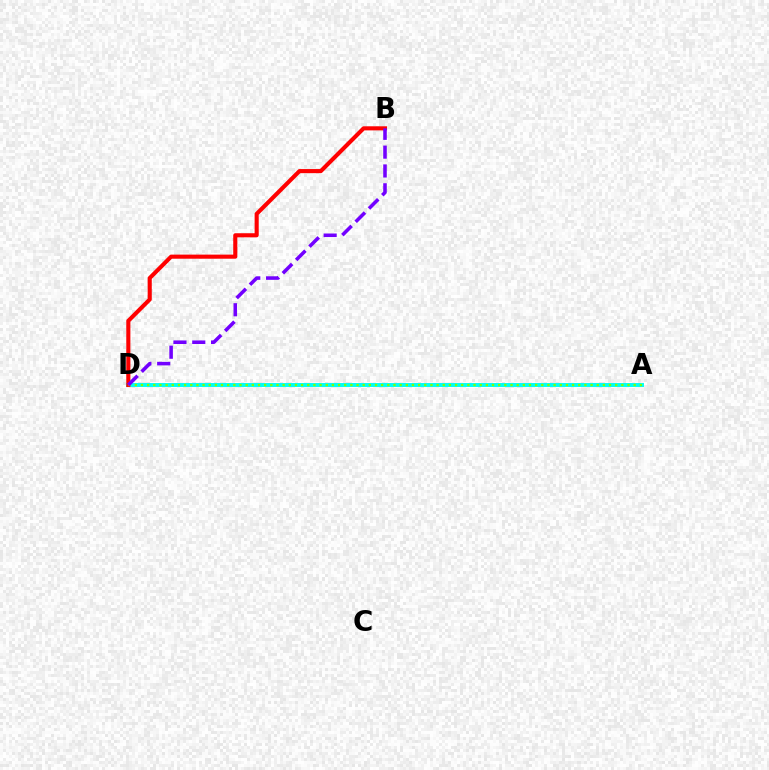{('A', 'D'): [{'color': '#00fff6', 'line_style': 'solid', 'thickness': 2.83}, {'color': '#84ff00', 'line_style': 'dotted', 'thickness': 1.67}], ('B', 'D'): [{'color': '#ff0000', 'line_style': 'solid', 'thickness': 2.95}, {'color': '#7200ff', 'line_style': 'dashed', 'thickness': 2.56}]}